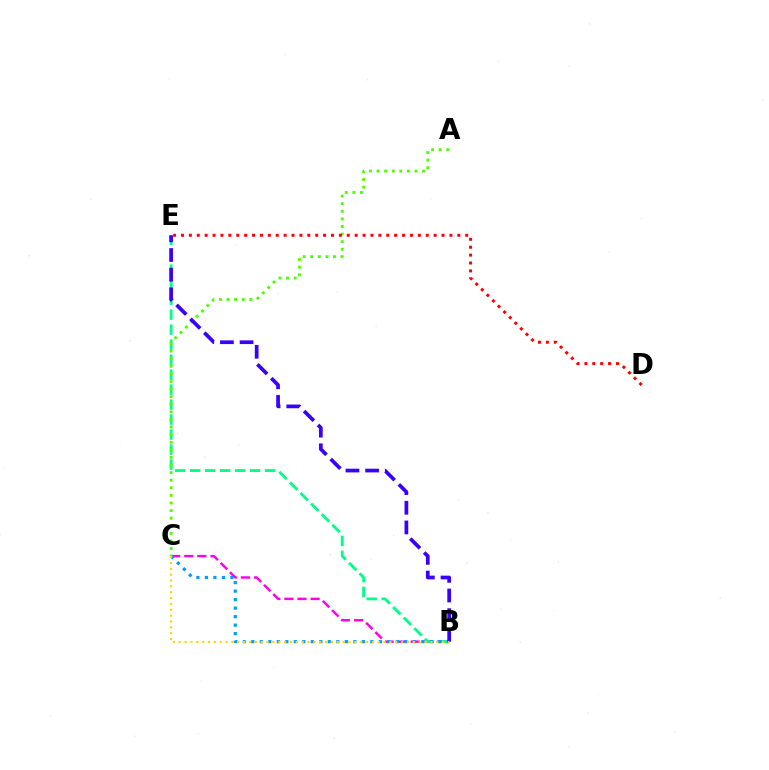{('B', 'C'): [{'color': '#ff00ed', 'line_style': 'dashed', 'thickness': 1.78}, {'color': '#009eff', 'line_style': 'dotted', 'thickness': 2.31}, {'color': '#ffd500', 'line_style': 'dotted', 'thickness': 1.59}], ('B', 'E'): [{'color': '#00ff86', 'line_style': 'dashed', 'thickness': 2.04}, {'color': '#3700ff', 'line_style': 'dashed', 'thickness': 2.67}], ('A', 'C'): [{'color': '#4fff00', 'line_style': 'dotted', 'thickness': 2.06}], ('D', 'E'): [{'color': '#ff0000', 'line_style': 'dotted', 'thickness': 2.15}]}